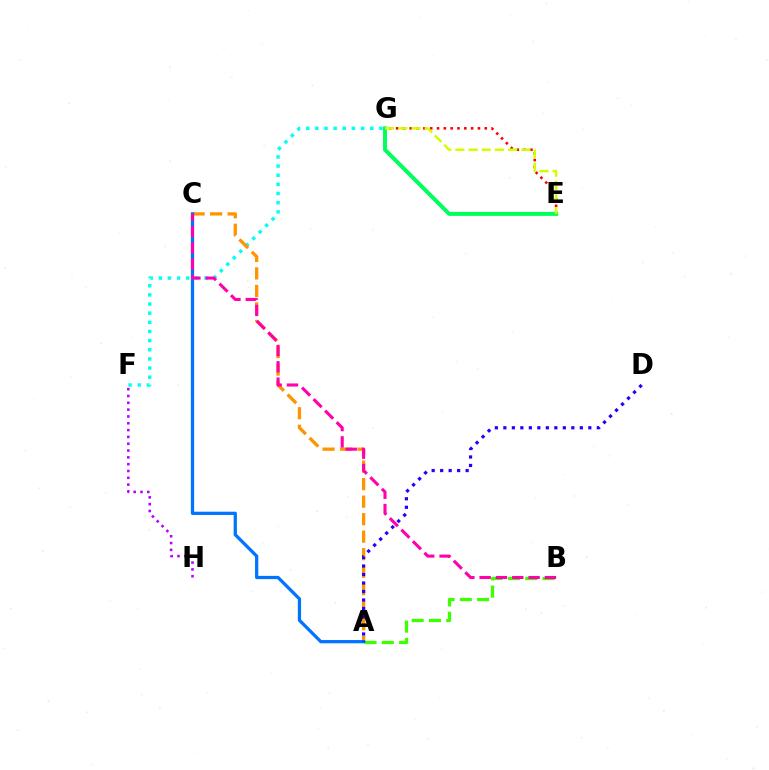{('E', 'G'): [{'color': '#ff0000', 'line_style': 'dotted', 'thickness': 1.85}, {'color': '#00ff5c', 'line_style': 'solid', 'thickness': 2.87}, {'color': '#d1ff00', 'line_style': 'dashed', 'thickness': 1.79}], ('F', 'G'): [{'color': '#00fff6', 'line_style': 'dotted', 'thickness': 2.49}], ('A', 'C'): [{'color': '#ff9400', 'line_style': 'dashed', 'thickness': 2.38}, {'color': '#0074ff', 'line_style': 'solid', 'thickness': 2.35}], ('A', 'B'): [{'color': '#3dff00', 'line_style': 'dashed', 'thickness': 2.35}], ('F', 'H'): [{'color': '#b900ff', 'line_style': 'dotted', 'thickness': 1.85}], ('A', 'D'): [{'color': '#2500ff', 'line_style': 'dotted', 'thickness': 2.31}], ('B', 'C'): [{'color': '#ff00ac', 'line_style': 'dashed', 'thickness': 2.22}]}